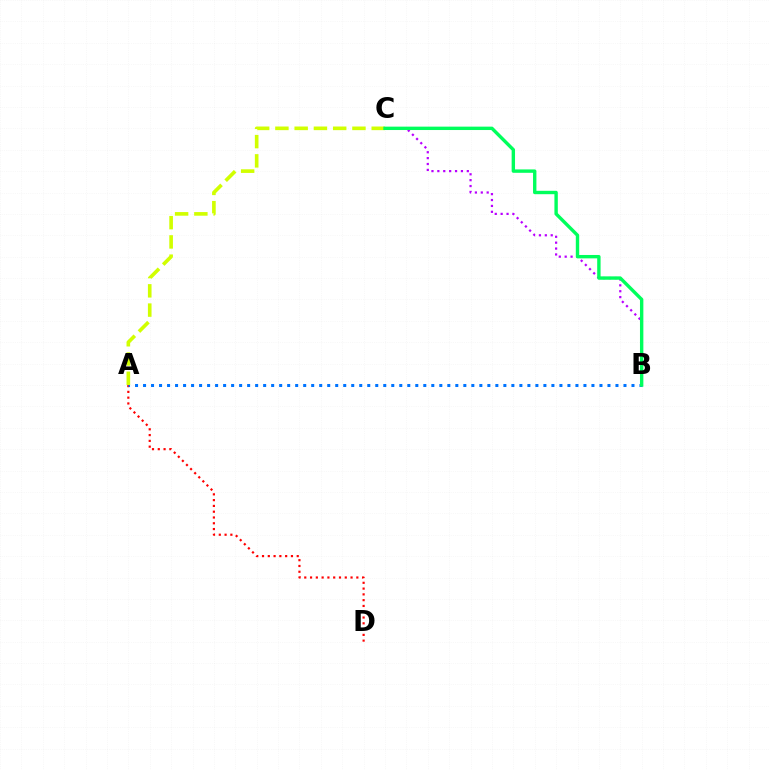{('A', 'D'): [{'color': '#ff0000', 'line_style': 'dotted', 'thickness': 1.57}], ('A', 'B'): [{'color': '#0074ff', 'line_style': 'dotted', 'thickness': 2.18}], ('B', 'C'): [{'color': '#b900ff', 'line_style': 'dotted', 'thickness': 1.6}, {'color': '#00ff5c', 'line_style': 'solid', 'thickness': 2.44}], ('A', 'C'): [{'color': '#d1ff00', 'line_style': 'dashed', 'thickness': 2.62}]}